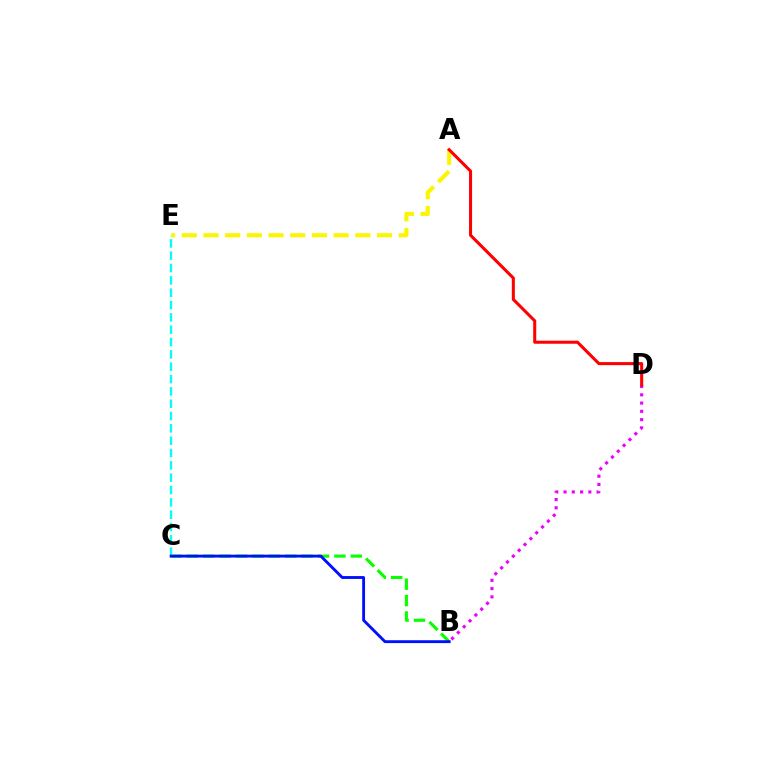{('B', 'D'): [{'color': '#ee00ff', 'line_style': 'dotted', 'thickness': 2.24}], ('B', 'C'): [{'color': '#08ff00', 'line_style': 'dashed', 'thickness': 2.23}, {'color': '#0010ff', 'line_style': 'solid', 'thickness': 2.06}], ('C', 'E'): [{'color': '#00fff6', 'line_style': 'dashed', 'thickness': 1.68}], ('A', 'E'): [{'color': '#fcf500', 'line_style': 'dashed', 'thickness': 2.95}], ('A', 'D'): [{'color': '#ff0000', 'line_style': 'solid', 'thickness': 2.19}]}